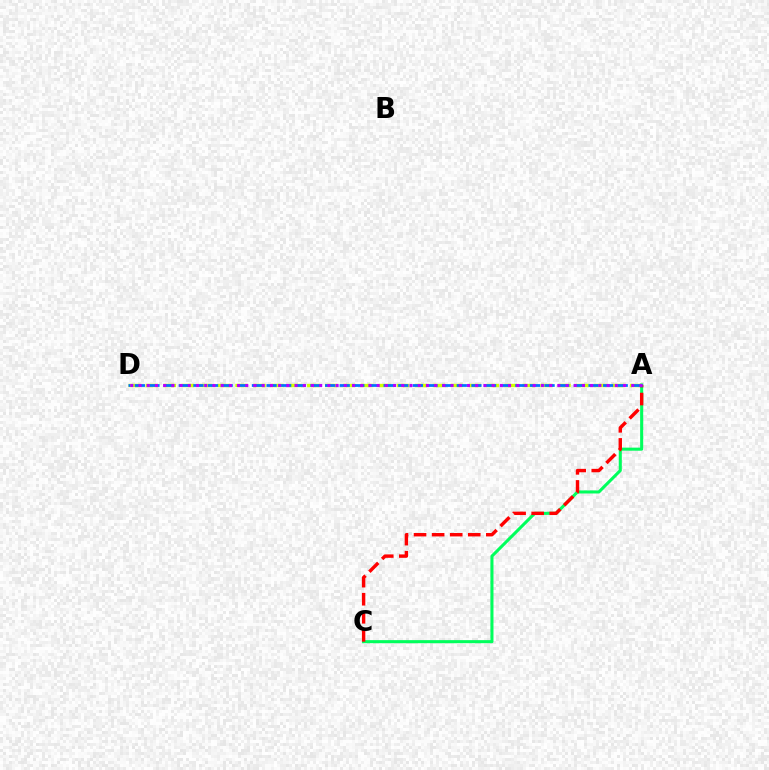{('A', 'D'): [{'color': '#d1ff00', 'line_style': 'dashed', 'thickness': 2.44}, {'color': '#0074ff', 'line_style': 'dashed', 'thickness': 1.99}, {'color': '#b900ff', 'line_style': 'dotted', 'thickness': 2.23}], ('A', 'C'): [{'color': '#00ff5c', 'line_style': 'solid', 'thickness': 2.21}, {'color': '#ff0000', 'line_style': 'dashed', 'thickness': 2.45}]}